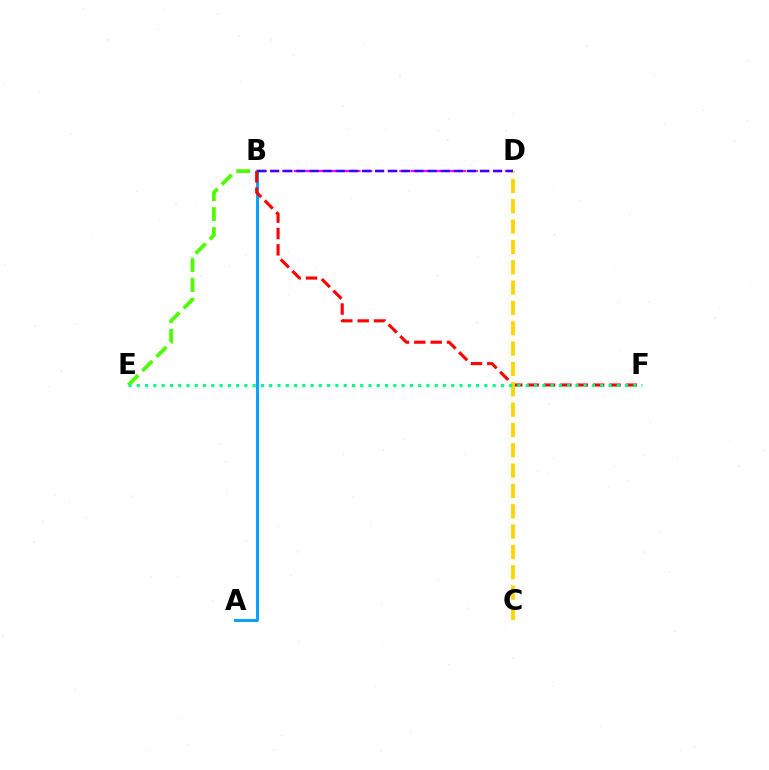{('A', 'B'): [{'color': '#009eff', 'line_style': 'solid', 'thickness': 2.08}], ('B', 'E'): [{'color': '#4fff00', 'line_style': 'dashed', 'thickness': 2.71}], ('B', 'D'): [{'color': '#ff00ed', 'line_style': 'dashed', 'thickness': 1.59}, {'color': '#3700ff', 'line_style': 'dashed', 'thickness': 1.78}], ('B', 'F'): [{'color': '#ff0000', 'line_style': 'dashed', 'thickness': 2.22}], ('C', 'D'): [{'color': '#ffd500', 'line_style': 'dashed', 'thickness': 2.76}], ('E', 'F'): [{'color': '#00ff86', 'line_style': 'dotted', 'thickness': 2.25}]}